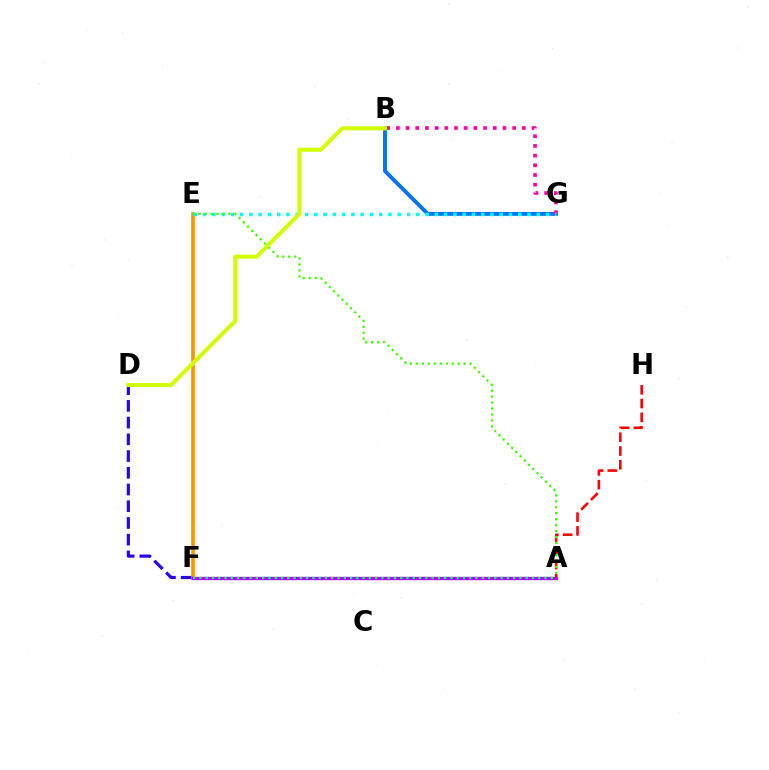{('D', 'F'): [{'color': '#2500ff', 'line_style': 'dashed', 'thickness': 2.27}], ('B', 'G'): [{'color': '#0074ff', 'line_style': 'solid', 'thickness': 2.79}, {'color': '#ff00ac', 'line_style': 'dotted', 'thickness': 2.63}], ('E', 'F'): [{'color': '#ff9400', 'line_style': 'solid', 'thickness': 2.6}], ('A', 'F'): [{'color': '#b900ff', 'line_style': 'solid', 'thickness': 2.4}, {'color': '#00ff5c', 'line_style': 'dotted', 'thickness': 1.7}], ('A', 'H'): [{'color': '#ff0000', 'line_style': 'dashed', 'thickness': 1.87}], ('E', 'G'): [{'color': '#00fff6', 'line_style': 'dotted', 'thickness': 2.52}], ('A', 'E'): [{'color': '#3dff00', 'line_style': 'dotted', 'thickness': 1.62}], ('B', 'D'): [{'color': '#d1ff00', 'line_style': 'solid', 'thickness': 2.92}]}